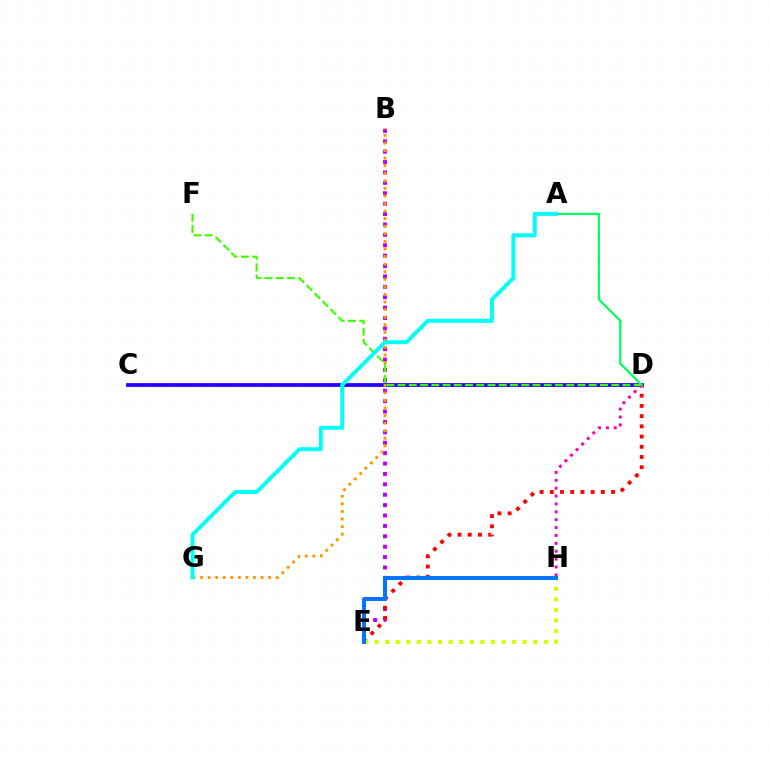{('C', 'D'): [{'color': '#2500ff', 'line_style': 'solid', 'thickness': 2.72}], ('B', 'E'): [{'color': '#b900ff', 'line_style': 'dotted', 'thickness': 2.82}], ('B', 'G'): [{'color': '#ff9400', 'line_style': 'dotted', 'thickness': 2.06}], ('D', 'E'): [{'color': '#ff0000', 'line_style': 'dotted', 'thickness': 2.77}], ('D', 'H'): [{'color': '#ff00ac', 'line_style': 'dotted', 'thickness': 2.14}], ('D', 'F'): [{'color': '#3dff00', 'line_style': 'dashed', 'thickness': 1.53}], ('A', 'D'): [{'color': '#00ff5c', 'line_style': 'solid', 'thickness': 1.6}], ('E', 'H'): [{'color': '#d1ff00', 'line_style': 'dotted', 'thickness': 2.87}, {'color': '#0074ff', 'line_style': 'solid', 'thickness': 2.84}], ('A', 'G'): [{'color': '#00fff6', 'line_style': 'solid', 'thickness': 2.84}]}